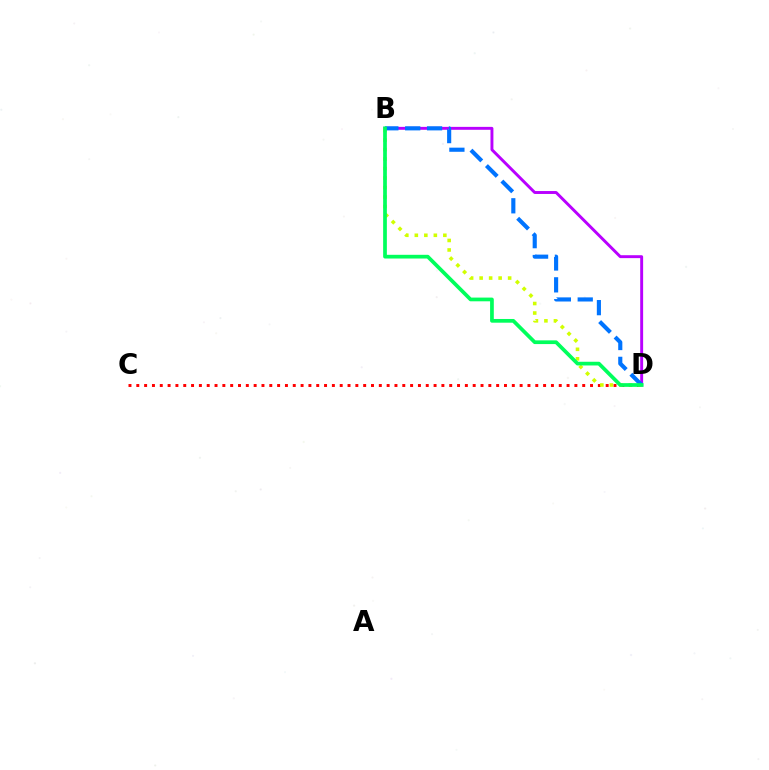{('C', 'D'): [{'color': '#ff0000', 'line_style': 'dotted', 'thickness': 2.13}], ('B', 'D'): [{'color': '#b900ff', 'line_style': 'solid', 'thickness': 2.1}, {'color': '#d1ff00', 'line_style': 'dotted', 'thickness': 2.58}, {'color': '#0074ff', 'line_style': 'dashed', 'thickness': 2.97}, {'color': '#00ff5c', 'line_style': 'solid', 'thickness': 2.67}]}